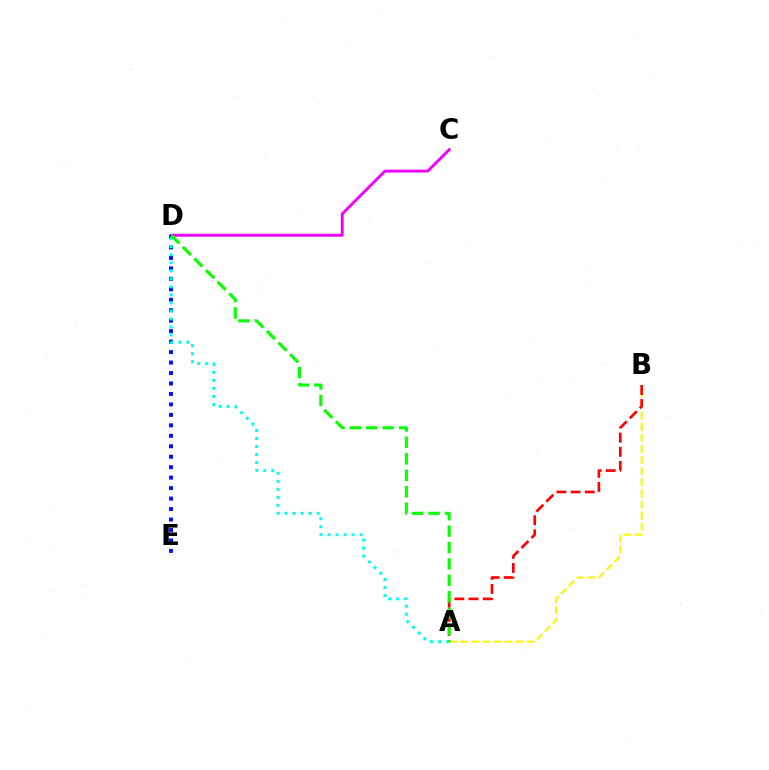{('A', 'B'): [{'color': '#fcf500', 'line_style': 'dashed', 'thickness': 1.51}, {'color': '#ff0000', 'line_style': 'dashed', 'thickness': 1.92}], ('C', 'D'): [{'color': '#ee00ff', 'line_style': 'solid', 'thickness': 2.08}], ('D', 'E'): [{'color': '#0010ff', 'line_style': 'dotted', 'thickness': 2.84}], ('A', 'D'): [{'color': '#00fff6', 'line_style': 'dotted', 'thickness': 2.18}, {'color': '#08ff00', 'line_style': 'dashed', 'thickness': 2.23}]}